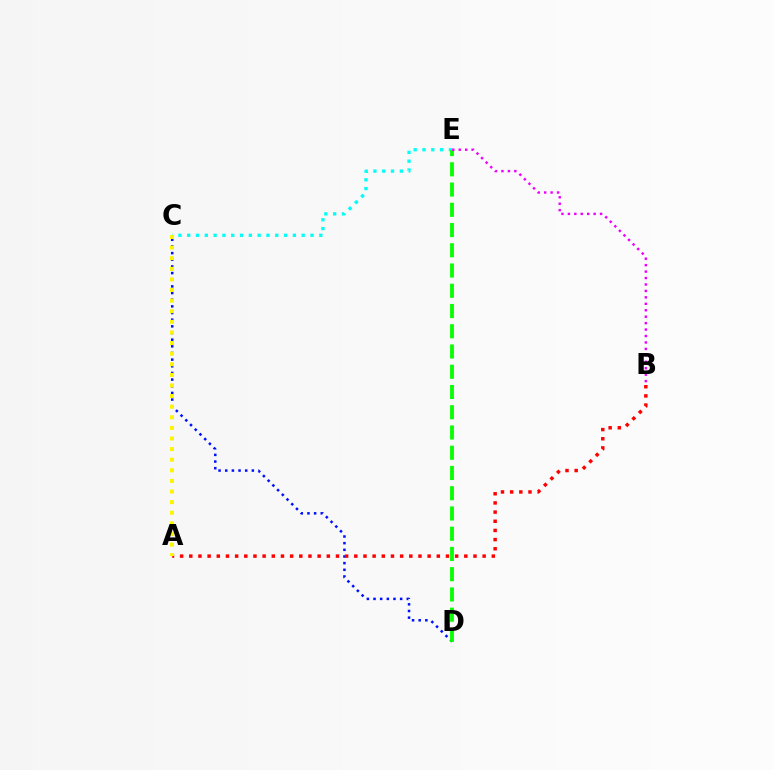{('C', 'D'): [{'color': '#0010ff', 'line_style': 'dotted', 'thickness': 1.81}], ('C', 'E'): [{'color': '#00fff6', 'line_style': 'dotted', 'thickness': 2.39}], ('A', 'B'): [{'color': '#ff0000', 'line_style': 'dotted', 'thickness': 2.49}], ('A', 'C'): [{'color': '#fcf500', 'line_style': 'dotted', 'thickness': 2.88}], ('D', 'E'): [{'color': '#08ff00', 'line_style': 'dashed', 'thickness': 2.75}], ('B', 'E'): [{'color': '#ee00ff', 'line_style': 'dotted', 'thickness': 1.75}]}